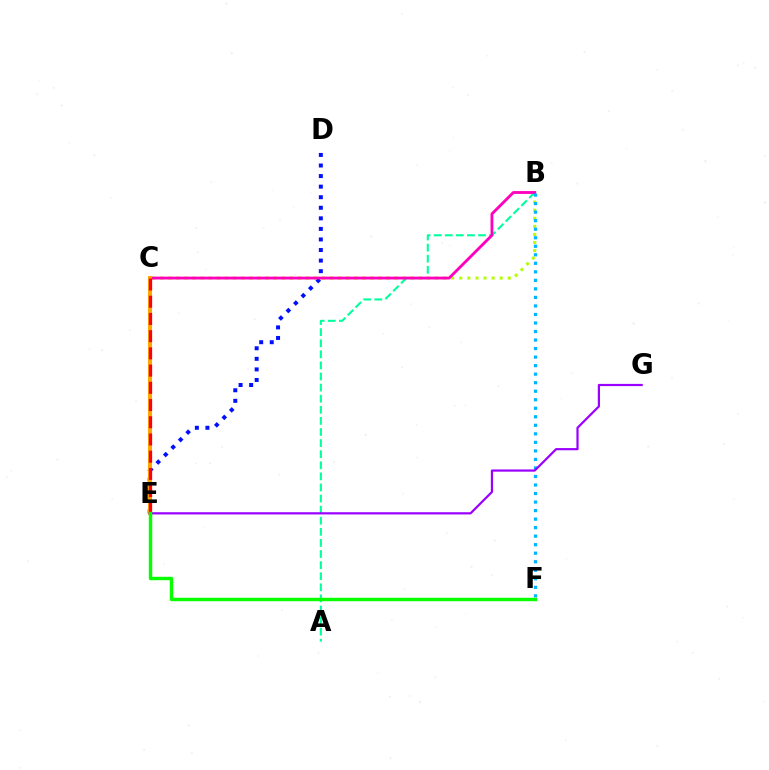{('B', 'C'): [{'color': '#b3ff00', 'line_style': 'dotted', 'thickness': 2.2}, {'color': '#ff00bd', 'line_style': 'solid', 'thickness': 2.05}], ('A', 'B'): [{'color': '#00ff9d', 'line_style': 'dashed', 'thickness': 1.51}], ('D', 'E'): [{'color': '#0010ff', 'line_style': 'dotted', 'thickness': 2.87}], ('C', 'E'): [{'color': '#ffa500', 'line_style': 'solid', 'thickness': 2.9}, {'color': '#ff0000', 'line_style': 'dashed', 'thickness': 2.34}], ('B', 'F'): [{'color': '#00b5ff', 'line_style': 'dotted', 'thickness': 2.32}], ('E', 'G'): [{'color': '#9b00ff', 'line_style': 'solid', 'thickness': 1.59}], ('E', 'F'): [{'color': '#08ff00', 'line_style': 'solid', 'thickness': 2.47}]}